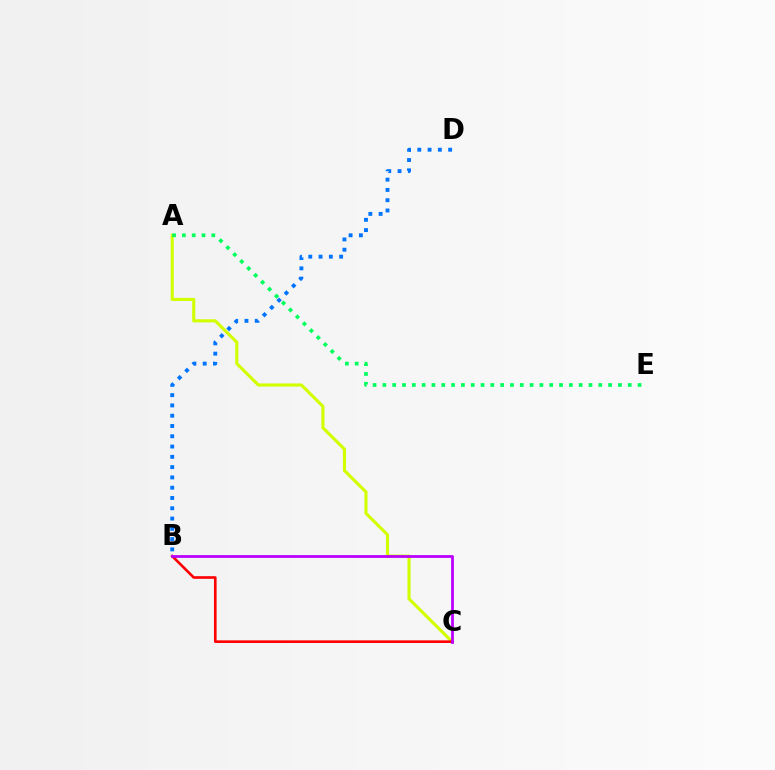{('A', 'C'): [{'color': '#d1ff00', 'line_style': 'solid', 'thickness': 2.23}], ('A', 'E'): [{'color': '#00ff5c', 'line_style': 'dotted', 'thickness': 2.67}], ('B', 'C'): [{'color': '#ff0000', 'line_style': 'solid', 'thickness': 1.89}, {'color': '#b900ff', 'line_style': 'solid', 'thickness': 2.0}], ('B', 'D'): [{'color': '#0074ff', 'line_style': 'dotted', 'thickness': 2.79}]}